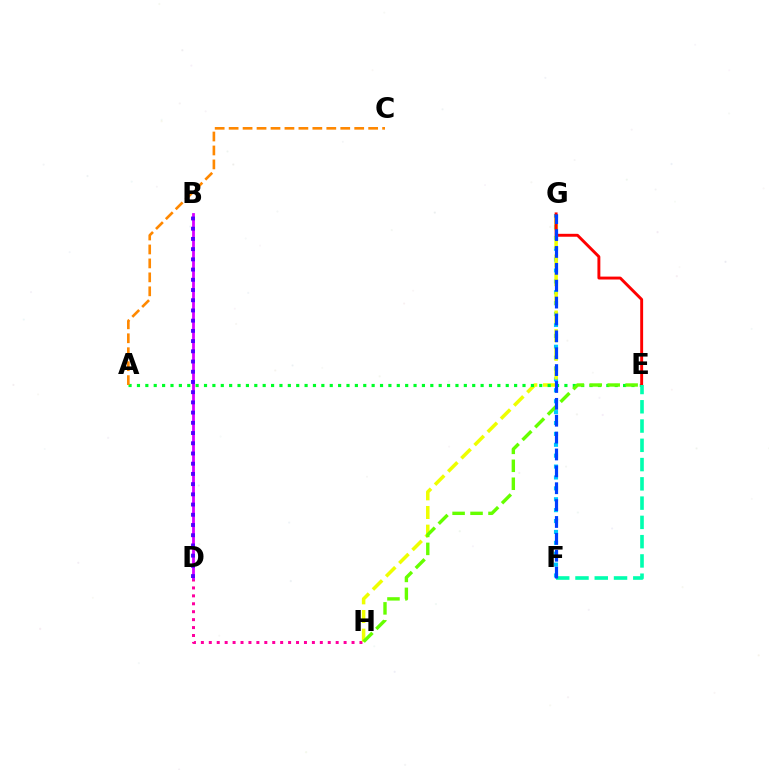{('D', 'H'): [{'color': '#ff00a0', 'line_style': 'dotted', 'thickness': 2.15}], ('F', 'G'): [{'color': '#00c7ff', 'line_style': 'dotted', 'thickness': 2.96}, {'color': '#003fff', 'line_style': 'dashed', 'thickness': 2.29}], ('G', 'H'): [{'color': '#eeff00', 'line_style': 'dashed', 'thickness': 2.53}], ('B', 'D'): [{'color': '#d600ff', 'line_style': 'solid', 'thickness': 2.01}, {'color': '#4f00ff', 'line_style': 'dotted', 'thickness': 2.78}], ('A', 'E'): [{'color': '#00ff27', 'line_style': 'dotted', 'thickness': 2.28}], ('E', 'G'): [{'color': '#ff0000', 'line_style': 'solid', 'thickness': 2.1}], ('A', 'C'): [{'color': '#ff8800', 'line_style': 'dashed', 'thickness': 1.9}], ('E', 'F'): [{'color': '#00ffaf', 'line_style': 'dashed', 'thickness': 2.62}], ('E', 'H'): [{'color': '#66ff00', 'line_style': 'dashed', 'thickness': 2.44}]}